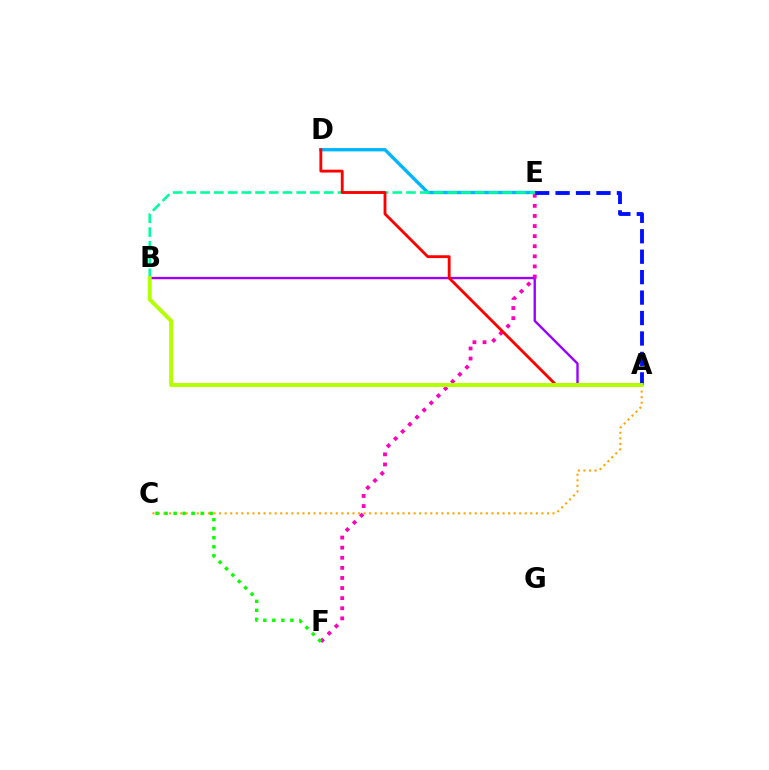{('A', 'B'): [{'color': '#9b00ff', 'line_style': 'solid', 'thickness': 1.7}, {'color': '#b3ff00', 'line_style': 'solid', 'thickness': 2.81}], ('A', 'C'): [{'color': '#ffa500', 'line_style': 'dotted', 'thickness': 1.51}], ('E', 'F'): [{'color': '#ff00bd', 'line_style': 'dotted', 'thickness': 2.74}], ('D', 'E'): [{'color': '#00b5ff', 'line_style': 'solid', 'thickness': 2.4}], ('A', 'E'): [{'color': '#0010ff', 'line_style': 'dashed', 'thickness': 2.78}], ('B', 'E'): [{'color': '#00ff9d', 'line_style': 'dashed', 'thickness': 1.87}], ('C', 'F'): [{'color': '#08ff00', 'line_style': 'dotted', 'thickness': 2.45}], ('A', 'D'): [{'color': '#ff0000', 'line_style': 'solid', 'thickness': 2.05}]}